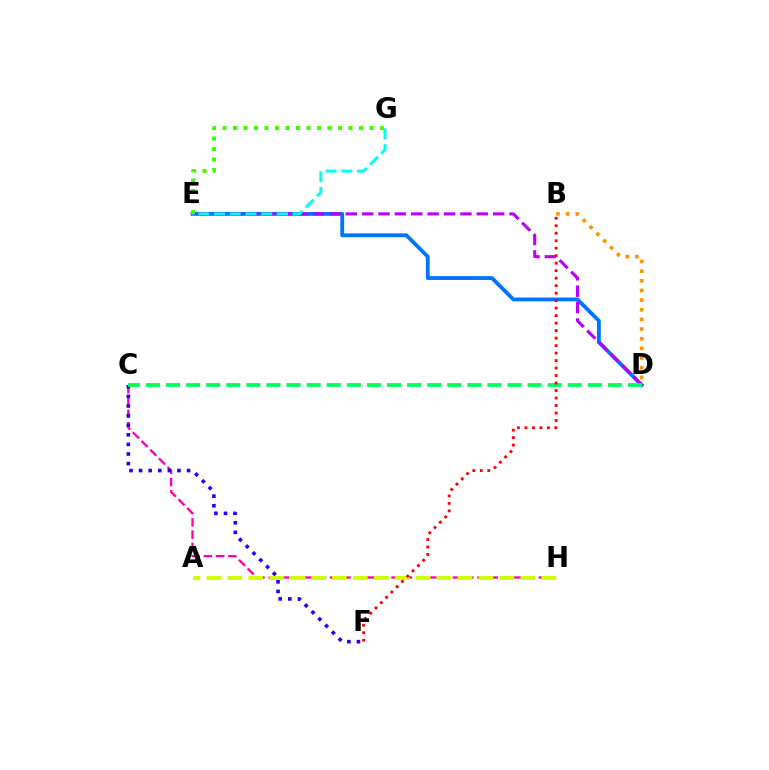{('B', 'D'): [{'color': '#ff9400', 'line_style': 'dotted', 'thickness': 2.62}], ('C', 'H'): [{'color': '#ff00ac', 'line_style': 'dashed', 'thickness': 1.67}], ('D', 'E'): [{'color': '#0074ff', 'line_style': 'solid', 'thickness': 2.76}, {'color': '#b900ff', 'line_style': 'dashed', 'thickness': 2.23}], ('C', 'F'): [{'color': '#2500ff', 'line_style': 'dotted', 'thickness': 2.61}], ('A', 'H'): [{'color': '#d1ff00', 'line_style': 'dashed', 'thickness': 2.84}], ('C', 'D'): [{'color': '#00ff5c', 'line_style': 'dashed', 'thickness': 2.73}], ('B', 'F'): [{'color': '#ff0000', 'line_style': 'dotted', 'thickness': 2.04}], ('E', 'G'): [{'color': '#00fff6', 'line_style': 'dashed', 'thickness': 2.14}, {'color': '#3dff00', 'line_style': 'dotted', 'thickness': 2.85}]}